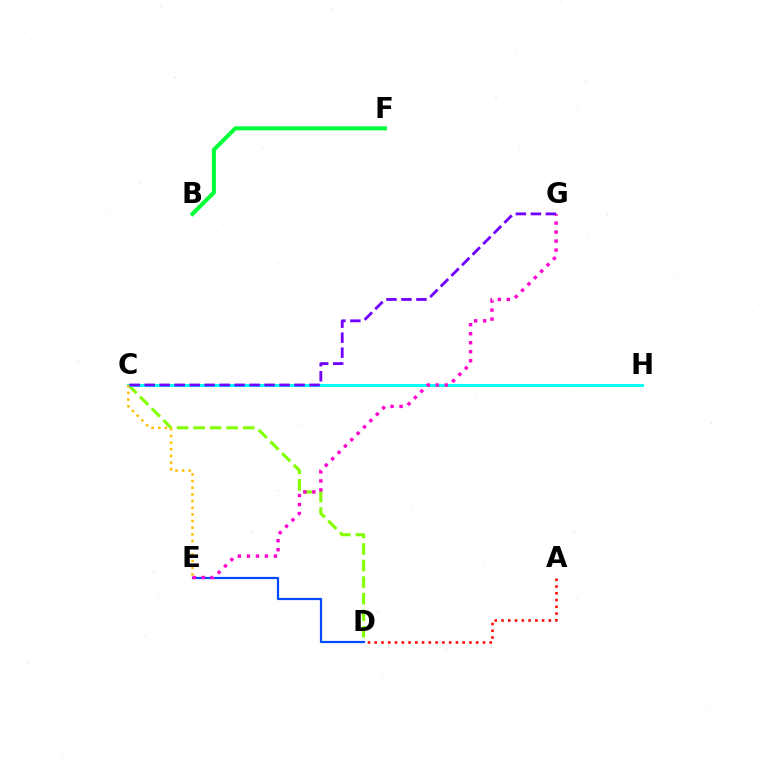{('C', 'D'): [{'color': '#84ff00', 'line_style': 'dashed', 'thickness': 2.25}], ('C', 'H'): [{'color': '#00fff6', 'line_style': 'solid', 'thickness': 2.12}], ('A', 'D'): [{'color': '#ff0000', 'line_style': 'dotted', 'thickness': 1.84}], ('B', 'F'): [{'color': '#00ff39', 'line_style': 'solid', 'thickness': 2.89}], ('D', 'E'): [{'color': '#004bff', 'line_style': 'solid', 'thickness': 1.59}], ('C', 'E'): [{'color': '#ffbd00', 'line_style': 'dotted', 'thickness': 1.81}], ('E', 'G'): [{'color': '#ff00cf', 'line_style': 'dotted', 'thickness': 2.45}], ('C', 'G'): [{'color': '#7200ff', 'line_style': 'dashed', 'thickness': 2.04}]}